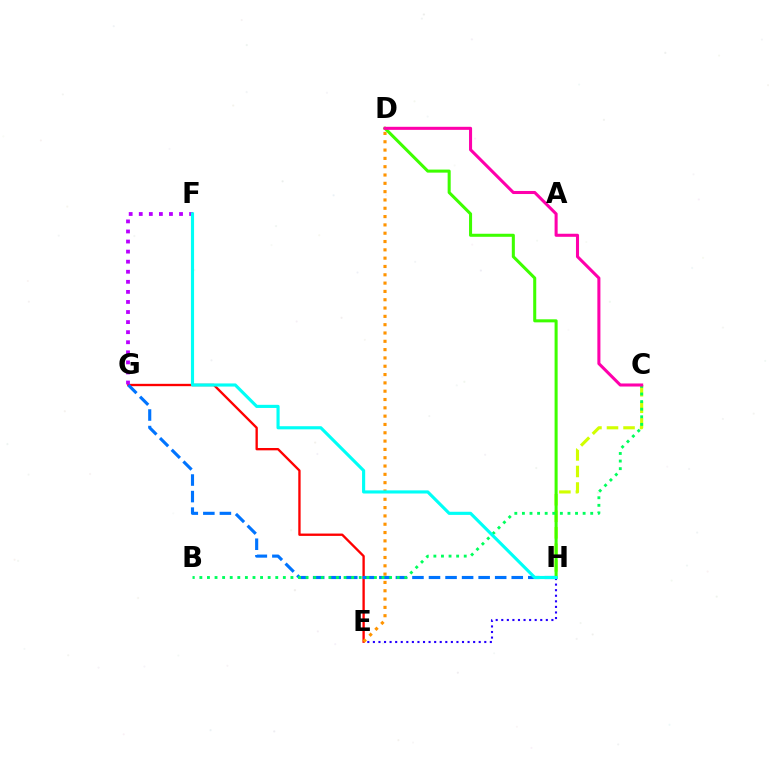{('E', 'H'): [{'color': '#2500ff', 'line_style': 'dotted', 'thickness': 1.51}], ('E', 'G'): [{'color': '#ff0000', 'line_style': 'solid', 'thickness': 1.69}], ('D', 'E'): [{'color': '#ff9400', 'line_style': 'dotted', 'thickness': 2.26}], ('G', 'H'): [{'color': '#0074ff', 'line_style': 'dashed', 'thickness': 2.25}], ('F', 'G'): [{'color': '#b900ff', 'line_style': 'dotted', 'thickness': 2.74}], ('C', 'H'): [{'color': '#d1ff00', 'line_style': 'dashed', 'thickness': 2.25}], ('D', 'H'): [{'color': '#3dff00', 'line_style': 'solid', 'thickness': 2.19}], ('B', 'C'): [{'color': '#00ff5c', 'line_style': 'dotted', 'thickness': 2.06}], ('C', 'D'): [{'color': '#ff00ac', 'line_style': 'solid', 'thickness': 2.2}], ('F', 'H'): [{'color': '#00fff6', 'line_style': 'solid', 'thickness': 2.26}]}